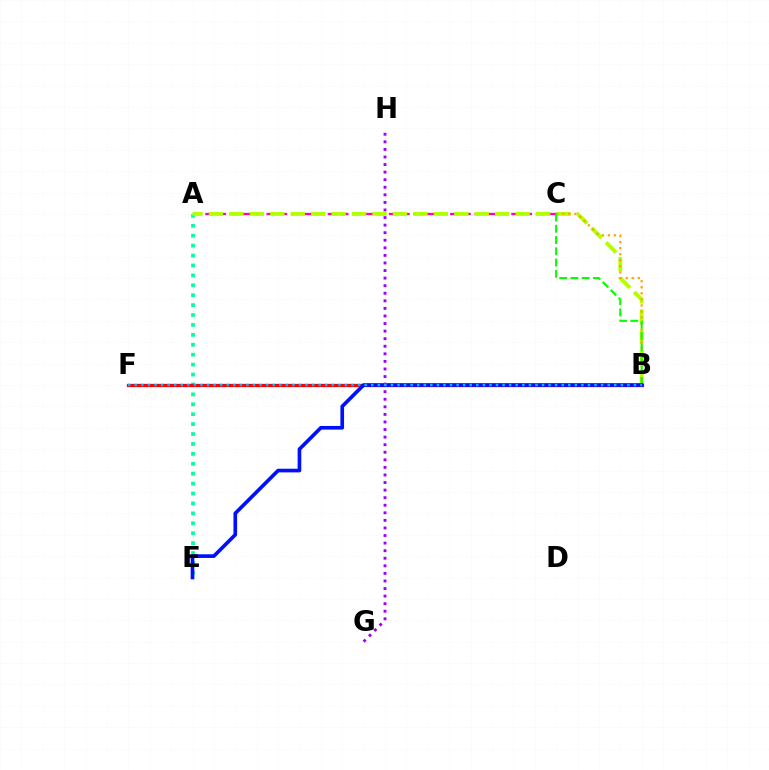{('A', 'E'): [{'color': '#00ff9d', 'line_style': 'dotted', 'thickness': 2.69}], ('A', 'C'): [{'color': '#ff00bd', 'line_style': 'dashed', 'thickness': 1.66}], ('A', 'B'): [{'color': '#b3ff00', 'line_style': 'dashed', 'thickness': 2.78}], ('B', 'F'): [{'color': '#ff0000', 'line_style': 'solid', 'thickness': 2.37}, {'color': '#00b5ff', 'line_style': 'dotted', 'thickness': 1.78}], ('B', 'C'): [{'color': '#ffa500', 'line_style': 'dotted', 'thickness': 1.64}, {'color': '#08ff00', 'line_style': 'dashed', 'thickness': 1.53}], ('B', 'E'): [{'color': '#0010ff', 'line_style': 'solid', 'thickness': 2.64}], ('G', 'H'): [{'color': '#9b00ff', 'line_style': 'dotted', 'thickness': 2.06}]}